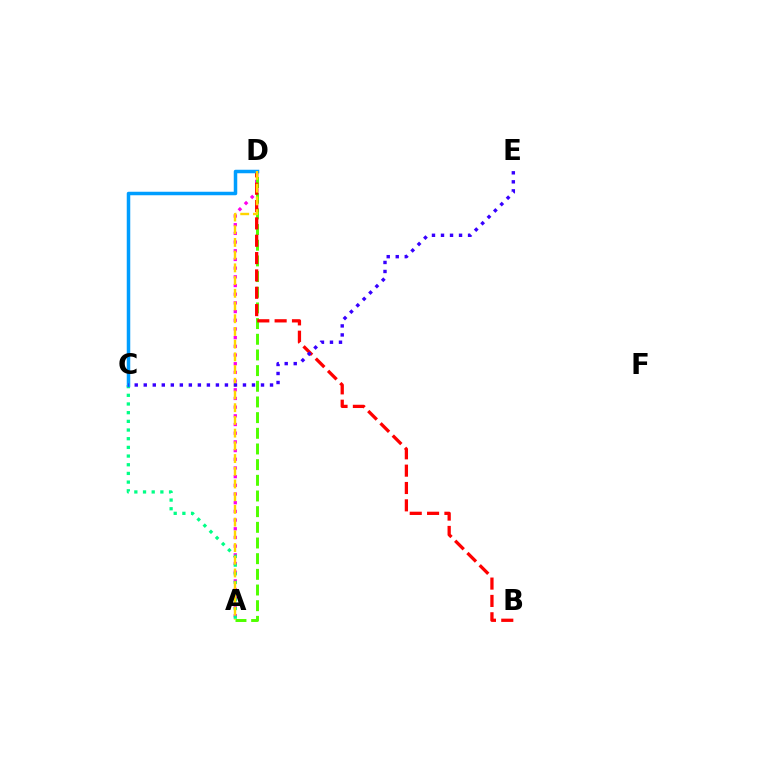{('A', 'D'): [{'color': '#ff00ed', 'line_style': 'dotted', 'thickness': 2.36}, {'color': '#4fff00', 'line_style': 'dashed', 'thickness': 2.13}, {'color': '#ffd500', 'line_style': 'dashed', 'thickness': 1.73}], ('A', 'C'): [{'color': '#00ff86', 'line_style': 'dotted', 'thickness': 2.36}], ('B', 'D'): [{'color': '#ff0000', 'line_style': 'dashed', 'thickness': 2.36}], ('C', 'D'): [{'color': '#009eff', 'line_style': 'solid', 'thickness': 2.52}], ('C', 'E'): [{'color': '#3700ff', 'line_style': 'dotted', 'thickness': 2.45}]}